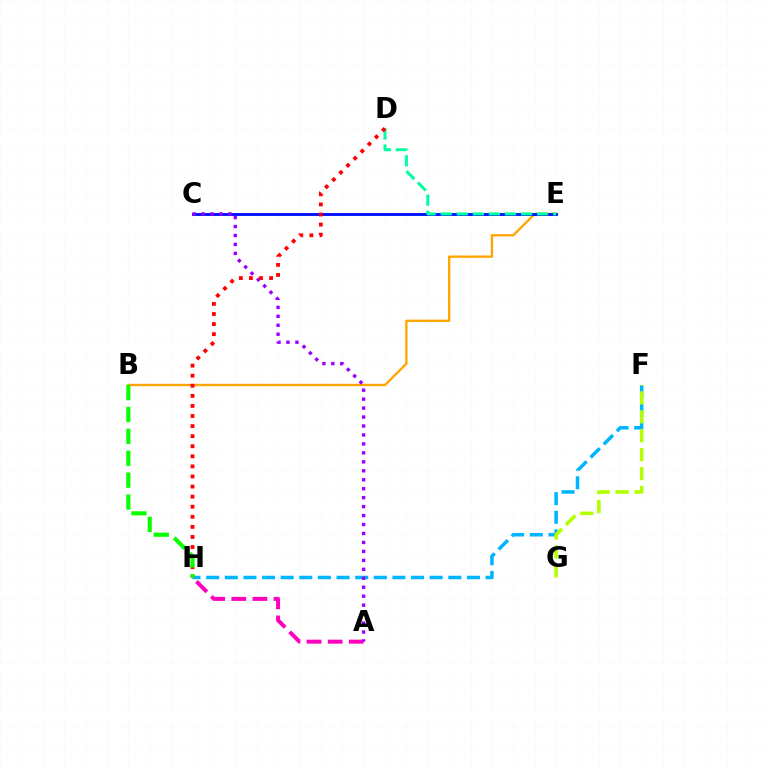{('F', 'H'): [{'color': '#00b5ff', 'line_style': 'dashed', 'thickness': 2.53}], ('A', 'H'): [{'color': '#ff00bd', 'line_style': 'dashed', 'thickness': 2.87}], ('B', 'E'): [{'color': '#ffa500', 'line_style': 'solid', 'thickness': 1.7}], ('F', 'G'): [{'color': '#b3ff00', 'line_style': 'dashed', 'thickness': 2.57}], ('C', 'E'): [{'color': '#0010ff', 'line_style': 'solid', 'thickness': 2.06}], ('D', 'E'): [{'color': '#00ff9d', 'line_style': 'dashed', 'thickness': 2.18}], ('A', 'C'): [{'color': '#9b00ff', 'line_style': 'dotted', 'thickness': 2.43}], ('D', 'H'): [{'color': '#ff0000', 'line_style': 'dotted', 'thickness': 2.74}], ('B', 'H'): [{'color': '#08ff00', 'line_style': 'dashed', 'thickness': 2.97}]}